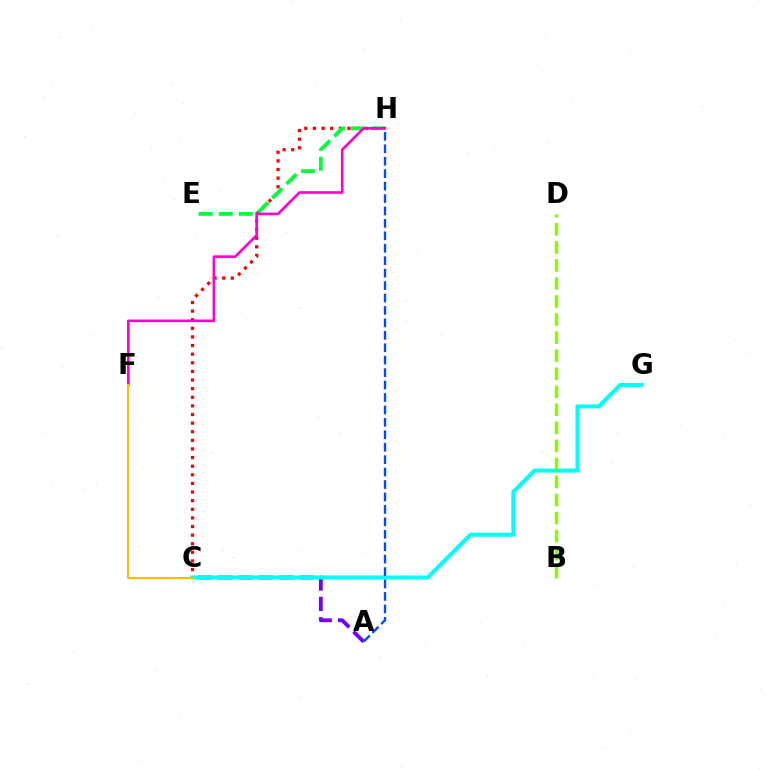{('A', 'C'): [{'color': '#7200ff', 'line_style': 'dashed', 'thickness': 2.76}], ('C', 'H'): [{'color': '#ff0000', 'line_style': 'dotted', 'thickness': 2.34}], ('E', 'H'): [{'color': '#00ff39', 'line_style': 'dashed', 'thickness': 2.72}], ('F', 'H'): [{'color': '#ff00cf', 'line_style': 'solid', 'thickness': 1.91}], ('C', 'G'): [{'color': '#00fff6', 'line_style': 'solid', 'thickness': 2.93}], ('B', 'D'): [{'color': '#84ff00', 'line_style': 'dashed', 'thickness': 2.45}], ('A', 'H'): [{'color': '#004bff', 'line_style': 'dashed', 'thickness': 1.69}], ('C', 'F'): [{'color': '#ffbd00', 'line_style': 'solid', 'thickness': 1.51}]}